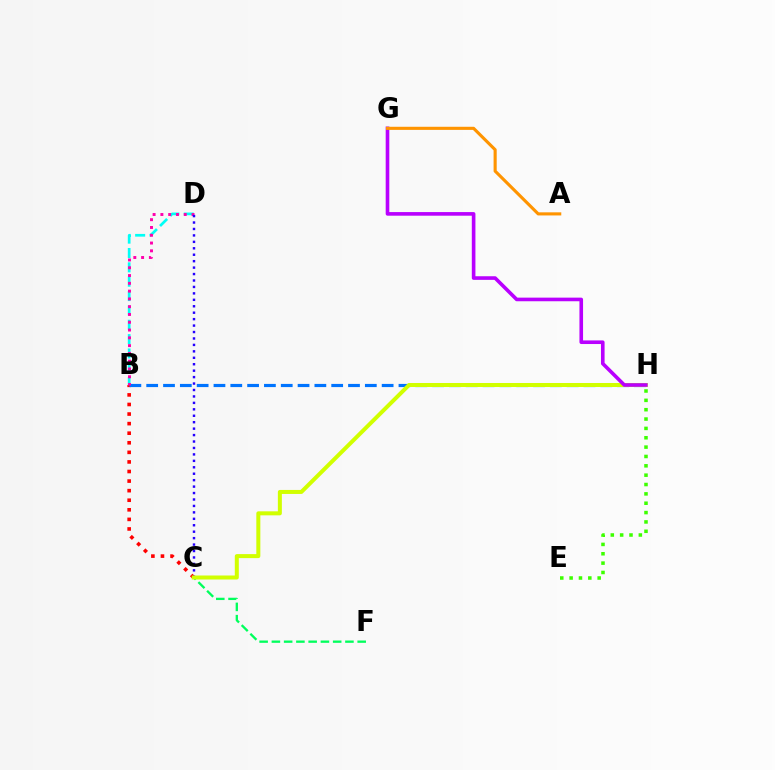{('B', 'C'): [{'color': '#ff0000', 'line_style': 'dotted', 'thickness': 2.6}], ('C', 'F'): [{'color': '#00ff5c', 'line_style': 'dashed', 'thickness': 1.67}], ('B', 'H'): [{'color': '#0074ff', 'line_style': 'dashed', 'thickness': 2.28}], ('B', 'D'): [{'color': '#00fff6', 'line_style': 'dashed', 'thickness': 1.95}, {'color': '#ff00ac', 'line_style': 'dotted', 'thickness': 2.12}], ('C', 'D'): [{'color': '#2500ff', 'line_style': 'dotted', 'thickness': 1.75}], ('C', 'H'): [{'color': '#d1ff00', 'line_style': 'solid', 'thickness': 2.89}], ('E', 'H'): [{'color': '#3dff00', 'line_style': 'dotted', 'thickness': 2.54}], ('G', 'H'): [{'color': '#b900ff', 'line_style': 'solid', 'thickness': 2.61}], ('A', 'G'): [{'color': '#ff9400', 'line_style': 'solid', 'thickness': 2.24}]}